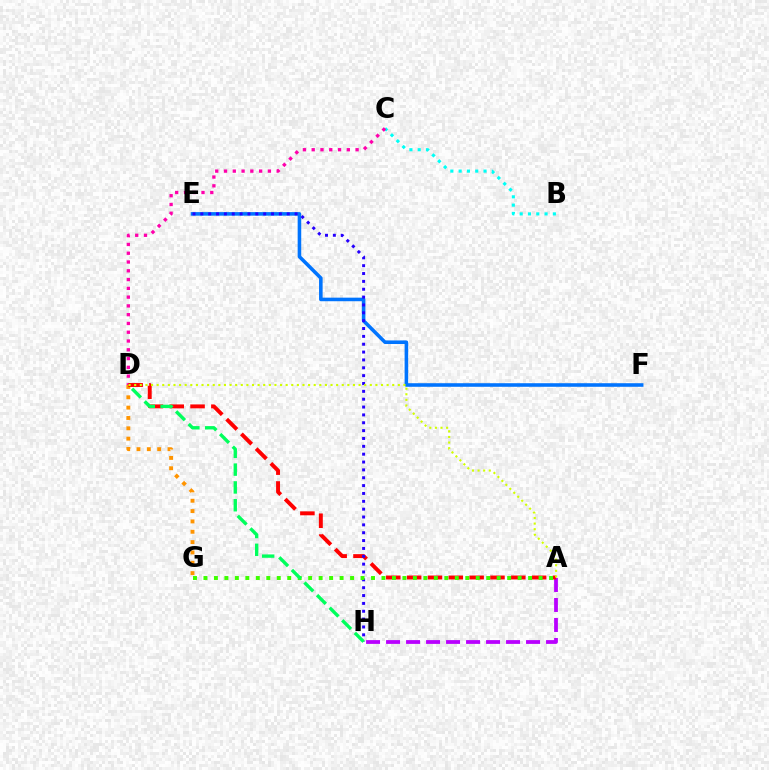{('A', 'H'): [{'color': '#b900ff', 'line_style': 'dashed', 'thickness': 2.72}], ('B', 'C'): [{'color': '#00fff6', 'line_style': 'dotted', 'thickness': 2.25}], ('E', 'F'): [{'color': '#0074ff', 'line_style': 'solid', 'thickness': 2.57}], ('D', 'G'): [{'color': '#ff9400', 'line_style': 'dotted', 'thickness': 2.81}], ('C', 'D'): [{'color': '#ff00ac', 'line_style': 'dotted', 'thickness': 2.38}], ('A', 'D'): [{'color': '#ff0000', 'line_style': 'dashed', 'thickness': 2.83}, {'color': '#d1ff00', 'line_style': 'dotted', 'thickness': 1.52}], ('E', 'H'): [{'color': '#2500ff', 'line_style': 'dotted', 'thickness': 2.13}], ('A', 'G'): [{'color': '#3dff00', 'line_style': 'dotted', 'thickness': 2.85}], ('D', 'H'): [{'color': '#00ff5c', 'line_style': 'dashed', 'thickness': 2.42}]}